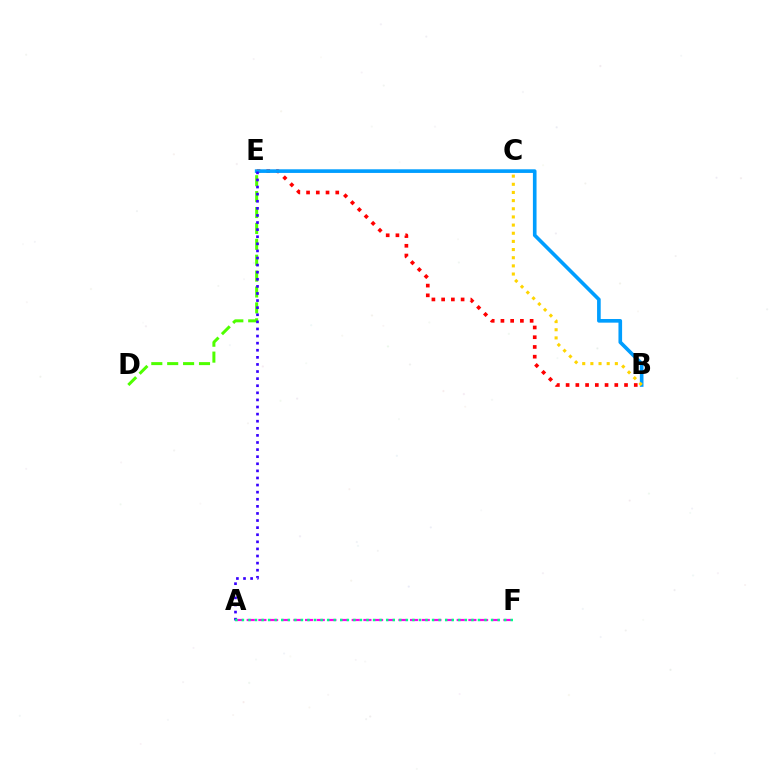{('B', 'E'): [{'color': '#ff0000', 'line_style': 'dotted', 'thickness': 2.65}, {'color': '#009eff', 'line_style': 'solid', 'thickness': 2.62}], ('D', 'E'): [{'color': '#4fff00', 'line_style': 'dashed', 'thickness': 2.16}], ('B', 'C'): [{'color': '#ffd500', 'line_style': 'dotted', 'thickness': 2.22}], ('A', 'F'): [{'color': '#ff00ed', 'line_style': 'dashed', 'thickness': 1.58}, {'color': '#00ff86', 'line_style': 'dotted', 'thickness': 1.78}], ('A', 'E'): [{'color': '#3700ff', 'line_style': 'dotted', 'thickness': 1.93}]}